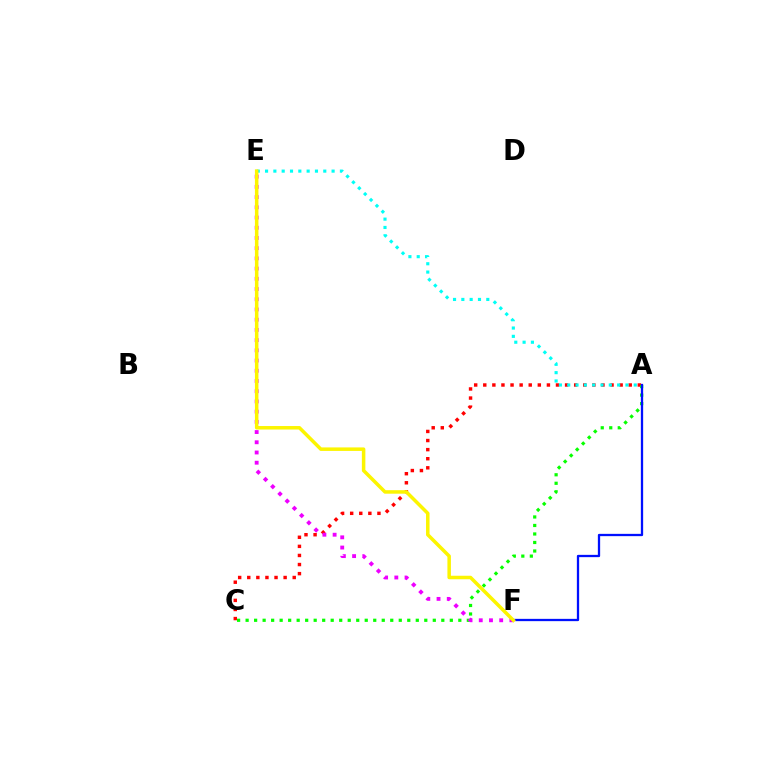{('A', 'C'): [{'color': '#ff0000', 'line_style': 'dotted', 'thickness': 2.47}, {'color': '#08ff00', 'line_style': 'dotted', 'thickness': 2.31}], ('A', 'E'): [{'color': '#00fff6', 'line_style': 'dotted', 'thickness': 2.26}], ('E', 'F'): [{'color': '#ee00ff', 'line_style': 'dotted', 'thickness': 2.78}, {'color': '#fcf500', 'line_style': 'solid', 'thickness': 2.52}], ('A', 'F'): [{'color': '#0010ff', 'line_style': 'solid', 'thickness': 1.65}]}